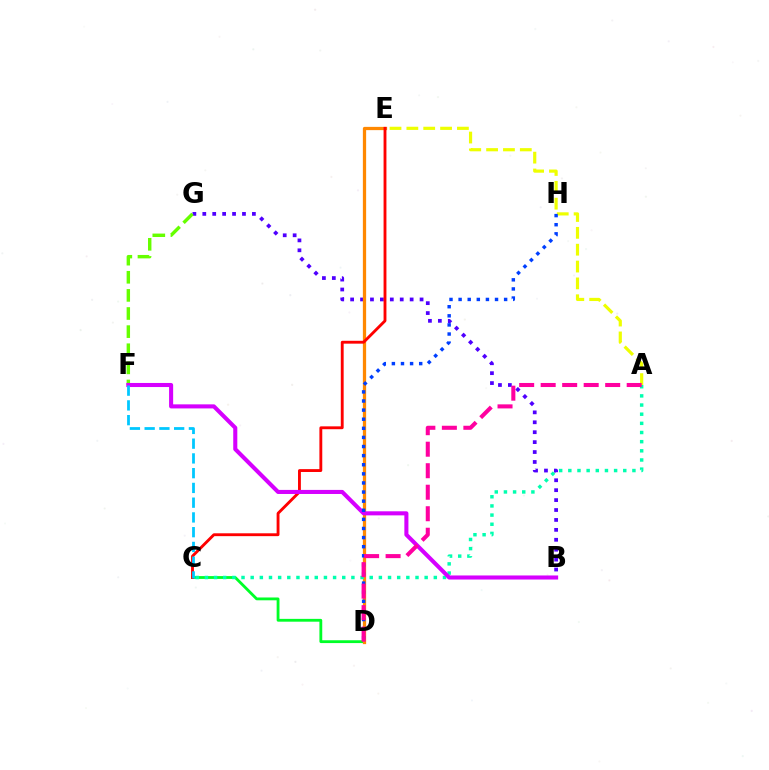{('B', 'G'): [{'color': '#4f00ff', 'line_style': 'dotted', 'thickness': 2.7}], ('C', 'D'): [{'color': '#00ff27', 'line_style': 'solid', 'thickness': 2.03}], ('D', 'E'): [{'color': '#ff8800', 'line_style': 'solid', 'thickness': 2.35}], ('A', 'E'): [{'color': '#eeff00', 'line_style': 'dashed', 'thickness': 2.29}], ('C', 'E'): [{'color': '#ff0000', 'line_style': 'solid', 'thickness': 2.06}], ('A', 'C'): [{'color': '#00ffaf', 'line_style': 'dotted', 'thickness': 2.49}], ('F', 'G'): [{'color': '#66ff00', 'line_style': 'dashed', 'thickness': 2.46}], ('B', 'F'): [{'color': '#d600ff', 'line_style': 'solid', 'thickness': 2.93}], ('C', 'F'): [{'color': '#00c7ff', 'line_style': 'dashed', 'thickness': 2.0}], ('D', 'H'): [{'color': '#003fff', 'line_style': 'dotted', 'thickness': 2.47}], ('A', 'D'): [{'color': '#ff00a0', 'line_style': 'dashed', 'thickness': 2.92}]}